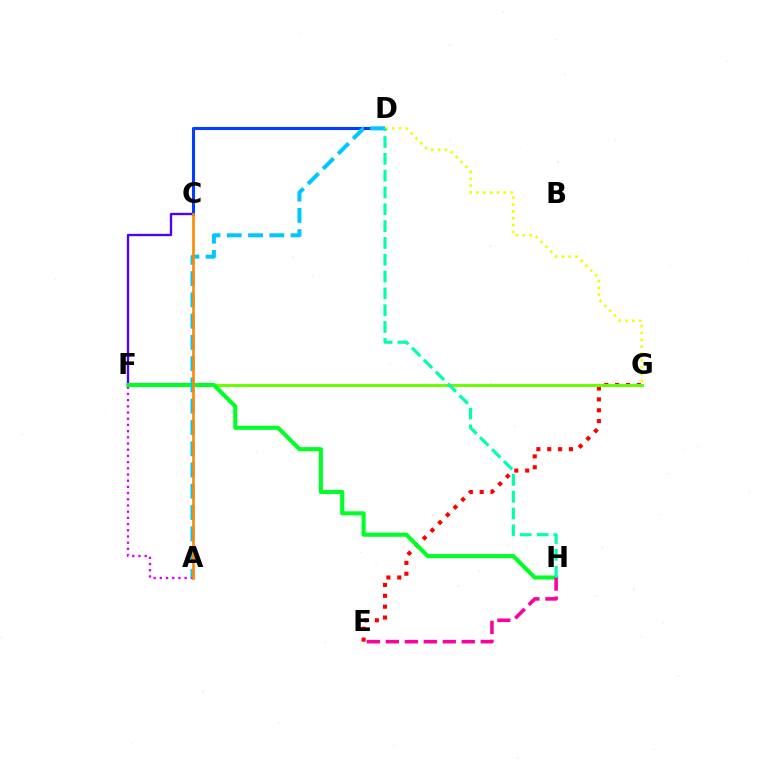{('E', 'G'): [{'color': '#ff0000', 'line_style': 'dotted', 'thickness': 2.95}], ('C', 'F'): [{'color': '#4f00ff', 'line_style': 'solid', 'thickness': 1.68}], ('A', 'F'): [{'color': '#d600ff', 'line_style': 'dotted', 'thickness': 1.68}], ('F', 'G'): [{'color': '#66ff00', 'line_style': 'solid', 'thickness': 2.12}], ('C', 'D'): [{'color': '#003fff', 'line_style': 'solid', 'thickness': 2.21}], ('F', 'H'): [{'color': '#00ff27', 'line_style': 'solid', 'thickness': 2.95}], ('E', 'H'): [{'color': '#ff00a0', 'line_style': 'dashed', 'thickness': 2.58}], ('D', 'G'): [{'color': '#eeff00', 'line_style': 'dotted', 'thickness': 1.86}], ('A', 'D'): [{'color': '#00c7ff', 'line_style': 'dashed', 'thickness': 2.89}], ('A', 'C'): [{'color': '#ff8800', 'line_style': 'solid', 'thickness': 1.89}], ('D', 'H'): [{'color': '#00ffaf', 'line_style': 'dashed', 'thickness': 2.28}]}